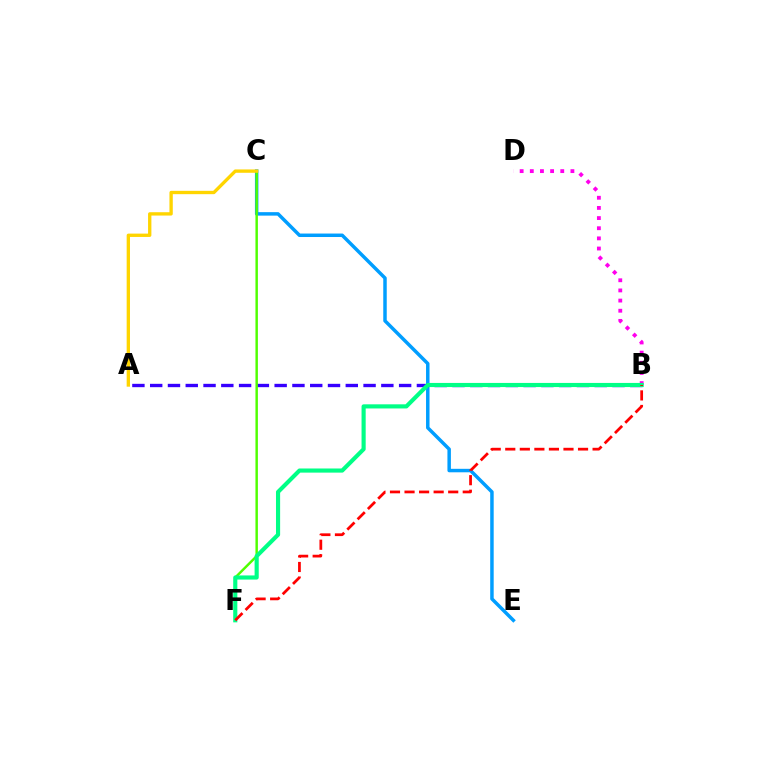{('C', 'E'): [{'color': '#009eff', 'line_style': 'solid', 'thickness': 2.5}], ('A', 'B'): [{'color': '#3700ff', 'line_style': 'dashed', 'thickness': 2.42}], ('C', 'F'): [{'color': '#4fff00', 'line_style': 'solid', 'thickness': 1.77}], ('B', 'D'): [{'color': '#ff00ed', 'line_style': 'dotted', 'thickness': 2.76}], ('B', 'F'): [{'color': '#00ff86', 'line_style': 'solid', 'thickness': 2.98}, {'color': '#ff0000', 'line_style': 'dashed', 'thickness': 1.98}], ('A', 'C'): [{'color': '#ffd500', 'line_style': 'solid', 'thickness': 2.4}]}